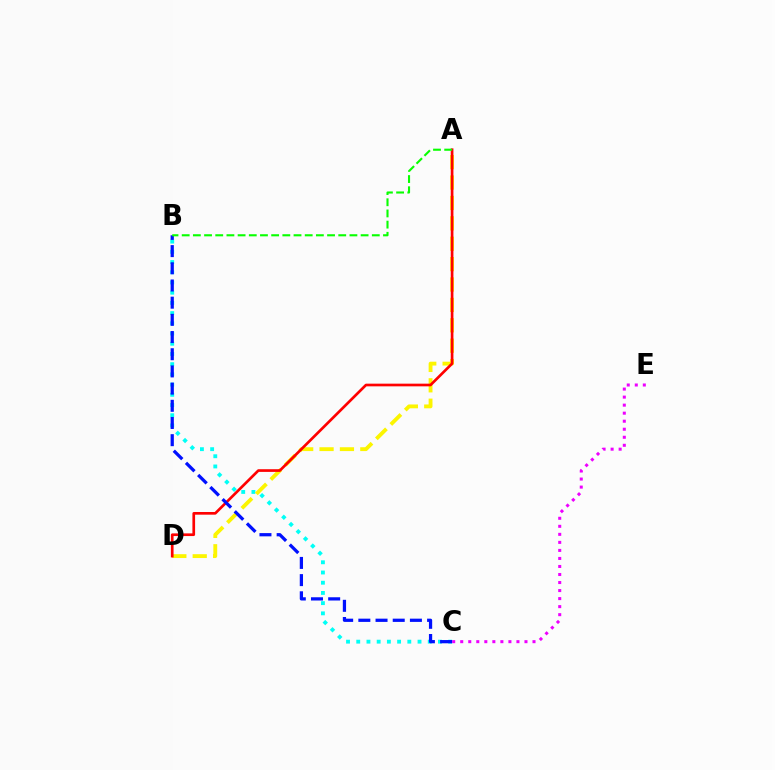{('B', 'C'): [{'color': '#00fff6', 'line_style': 'dotted', 'thickness': 2.77}, {'color': '#0010ff', 'line_style': 'dashed', 'thickness': 2.33}], ('A', 'D'): [{'color': '#fcf500', 'line_style': 'dashed', 'thickness': 2.77}, {'color': '#ff0000', 'line_style': 'solid', 'thickness': 1.93}], ('C', 'E'): [{'color': '#ee00ff', 'line_style': 'dotted', 'thickness': 2.18}], ('A', 'B'): [{'color': '#08ff00', 'line_style': 'dashed', 'thickness': 1.52}]}